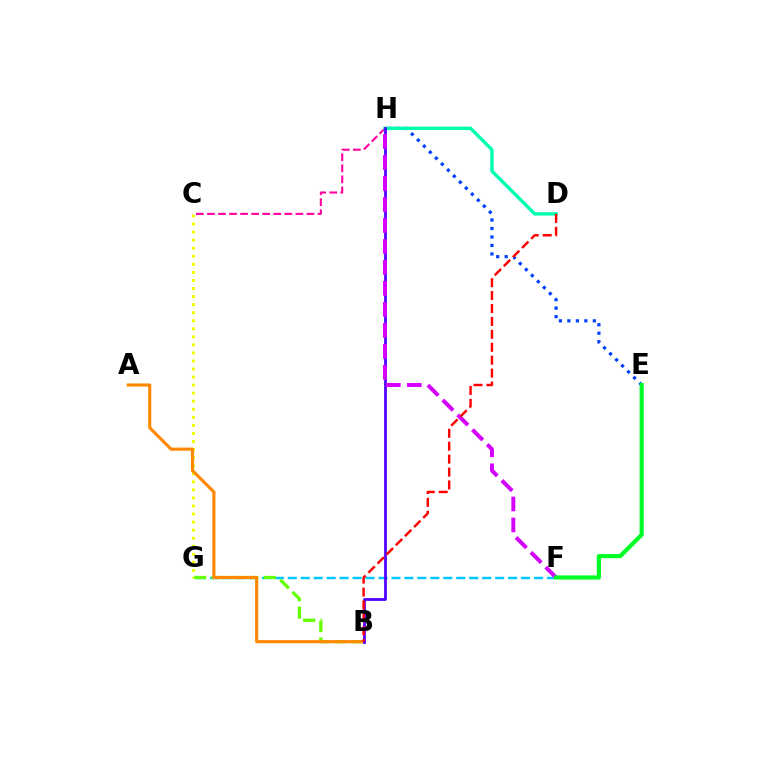{('C', 'H'): [{'color': '#ff00a0', 'line_style': 'dashed', 'thickness': 1.5}], ('F', 'G'): [{'color': '#00c7ff', 'line_style': 'dashed', 'thickness': 1.76}], ('C', 'G'): [{'color': '#eeff00', 'line_style': 'dotted', 'thickness': 2.19}], ('B', 'G'): [{'color': '#66ff00', 'line_style': 'dashed', 'thickness': 2.37}], ('E', 'H'): [{'color': '#003fff', 'line_style': 'dotted', 'thickness': 2.31}], ('D', 'H'): [{'color': '#00ffaf', 'line_style': 'solid', 'thickness': 2.45}], ('A', 'B'): [{'color': '#ff8800', 'line_style': 'solid', 'thickness': 2.25}], ('B', 'H'): [{'color': '#4f00ff', 'line_style': 'solid', 'thickness': 1.99}], ('F', 'H'): [{'color': '#d600ff', 'line_style': 'dashed', 'thickness': 2.85}], ('B', 'D'): [{'color': '#ff0000', 'line_style': 'dashed', 'thickness': 1.76}], ('E', 'F'): [{'color': '#00ff27', 'line_style': 'solid', 'thickness': 2.99}]}